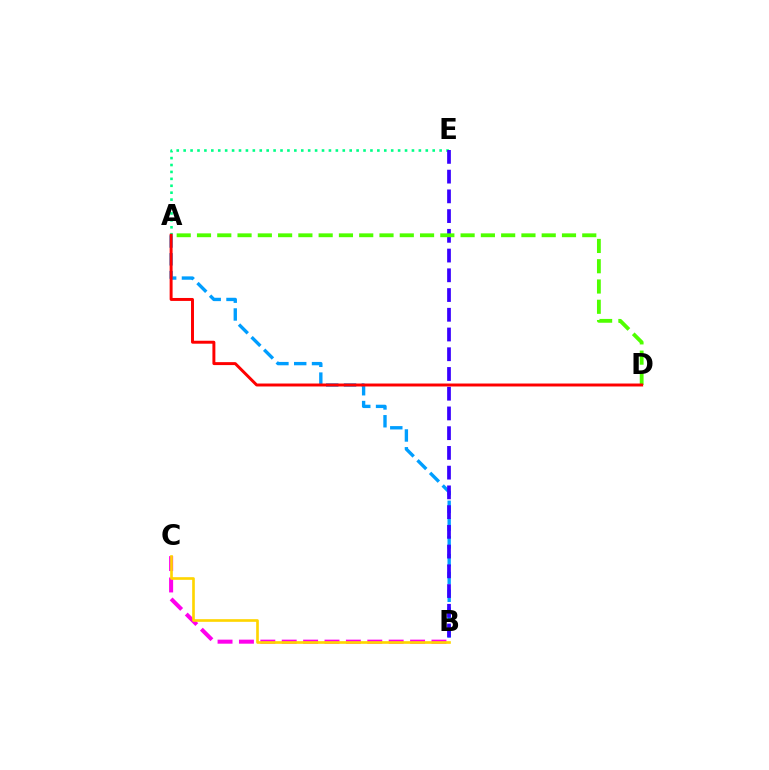{('A', 'B'): [{'color': '#009eff', 'line_style': 'dashed', 'thickness': 2.42}], ('B', 'C'): [{'color': '#ff00ed', 'line_style': 'dashed', 'thickness': 2.91}, {'color': '#ffd500', 'line_style': 'solid', 'thickness': 1.91}], ('A', 'E'): [{'color': '#00ff86', 'line_style': 'dotted', 'thickness': 1.88}], ('B', 'E'): [{'color': '#3700ff', 'line_style': 'dashed', 'thickness': 2.68}], ('A', 'D'): [{'color': '#4fff00', 'line_style': 'dashed', 'thickness': 2.75}, {'color': '#ff0000', 'line_style': 'solid', 'thickness': 2.13}]}